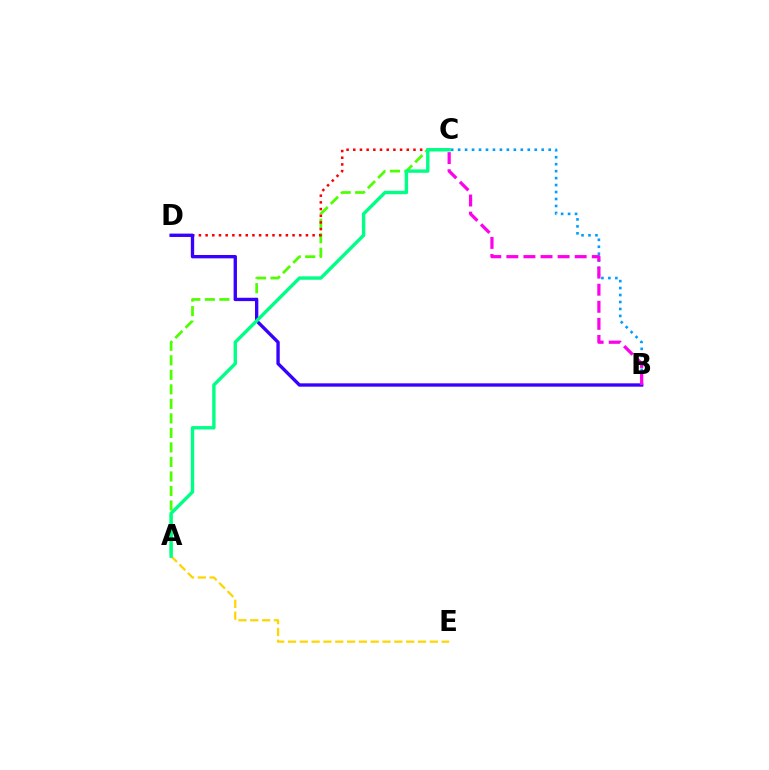{('B', 'C'): [{'color': '#009eff', 'line_style': 'dotted', 'thickness': 1.89}, {'color': '#ff00ed', 'line_style': 'dashed', 'thickness': 2.32}], ('A', 'C'): [{'color': '#4fff00', 'line_style': 'dashed', 'thickness': 1.97}, {'color': '#00ff86', 'line_style': 'solid', 'thickness': 2.45}], ('C', 'D'): [{'color': '#ff0000', 'line_style': 'dotted', 'thickness': 1.82}], ('B', 'D'): [{'color': '#3700ff', 'line_style': 'solid', 'thickness': 2.41}], ('A', 'E'): [{'color': '#ffd500', 'line_style': 'dashed', 'thickness': 1.61}]}